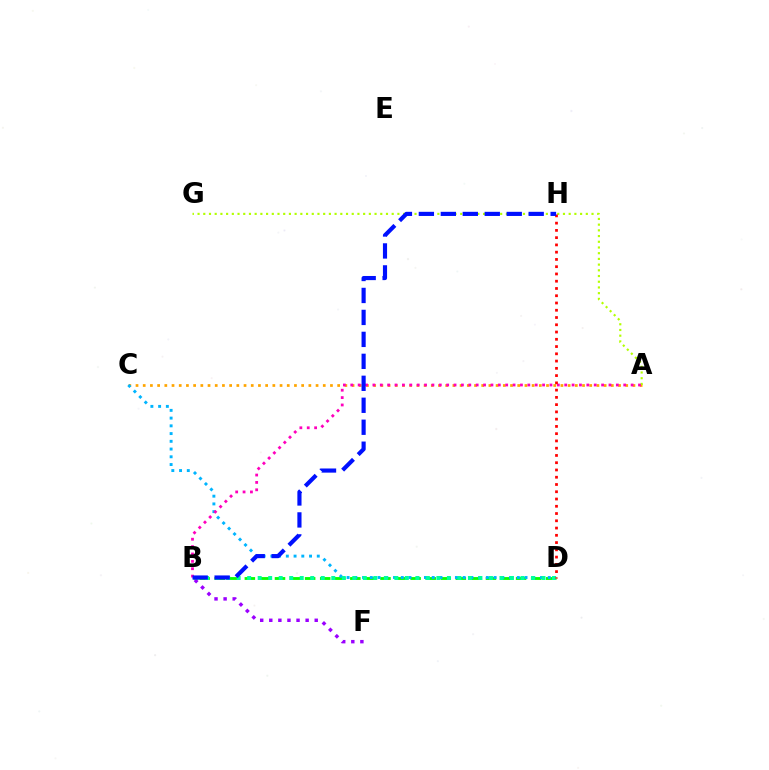{('A', 'C'): [{'color': '#ffa500', 'line_style': 'dotted', 'thickness': 1.96}], ('B', 'D'): [{'color': '#08ff00', 'line_style': 'dashed', 'thickness': 2.05}, {'color': '#00ff9d', 'line_style': 'dotted', 'thickness': 2.86}], ('C', 'D'): [{'color': '#00b5ff', 'line_style': 'dotted', 'thickness': 2.1}], ('A', 'G'): [{'color': '#b3ff00', 'line_style': 'dotted', 'thickness': 1.55}], ('A', 'B'): [{'color': '#ff00bd', 'line_style': 'dotted', 'thickness': 2.0}], ('B', 'F'): [{'color': '#9b00ff', 'line_style': 'dotted', 'thickness': 2.47}], ('D', 'H'): [{'color': '#ff0000', 'line_style': 'dotted', 'thickness': 1.97}], ('B', 'H'): [{'color': '#0010ff', 'line_style': 'dashed', 'thickness': 2.98}]}